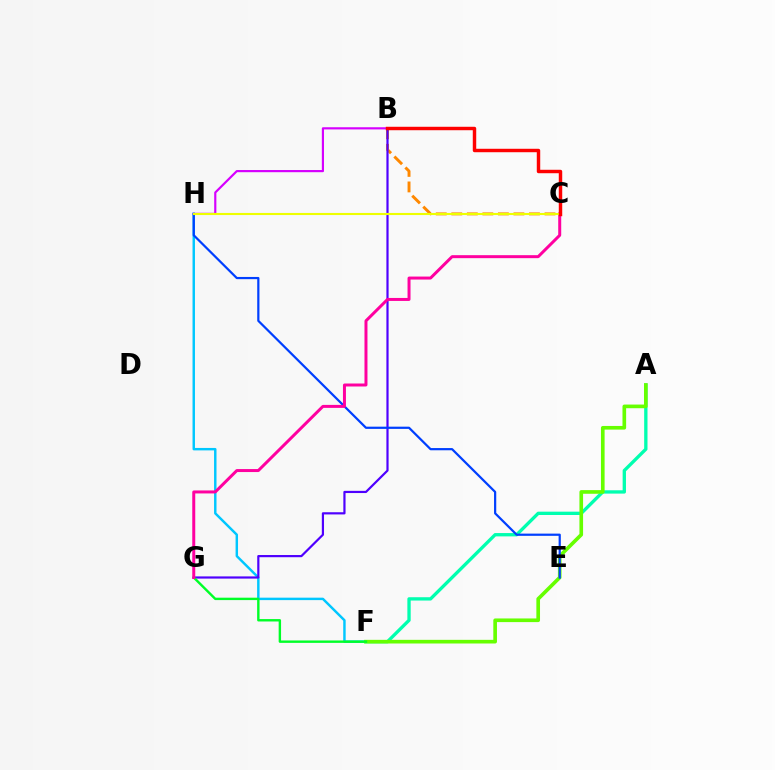{('F', 'H'): [{'color': '#00c7ff', 'line_style': 'solid', 'thickness': 1.76}], ('A', 'F'): [{'color': '#00ffaf', 'line_style': 'solid', 'thickness': 2.39}, {'color': '#66ff00', 'line_style': 'solid', 'thickness': 2.63}], ('B', 'H'): [{'color': '#d600ff', 'line_style': 'solid', 'thickness': 1.56}], ('B', 'C'): [{'color': '#ff8800', 'line_style': 'dashed', 'thickness': 2.11}, {'color': '#ff0000', 'line_style': 'solid', 'thickness': 2.48}], ('B', 'G'): [{'color': '#4f00ff', 'line_style': 'solid', 'thickness': 1.58}], ('F', 'G'): [{'color': '#00ff27', 'line_style': 'solid', 'thickness': 1.73}], ('E', 'H'): [{'color': '#003fff', 'line_style': 'solid', 'thickness': 1.6}], ('C', 'G'): [{'color': '#ff00a0', 'line_style': 'solid', 'thickness': 2.15}], ('C', 'H'): [{'color': '#eeff00', 'line_style': 'solid', 'thickness': 1.52}]}